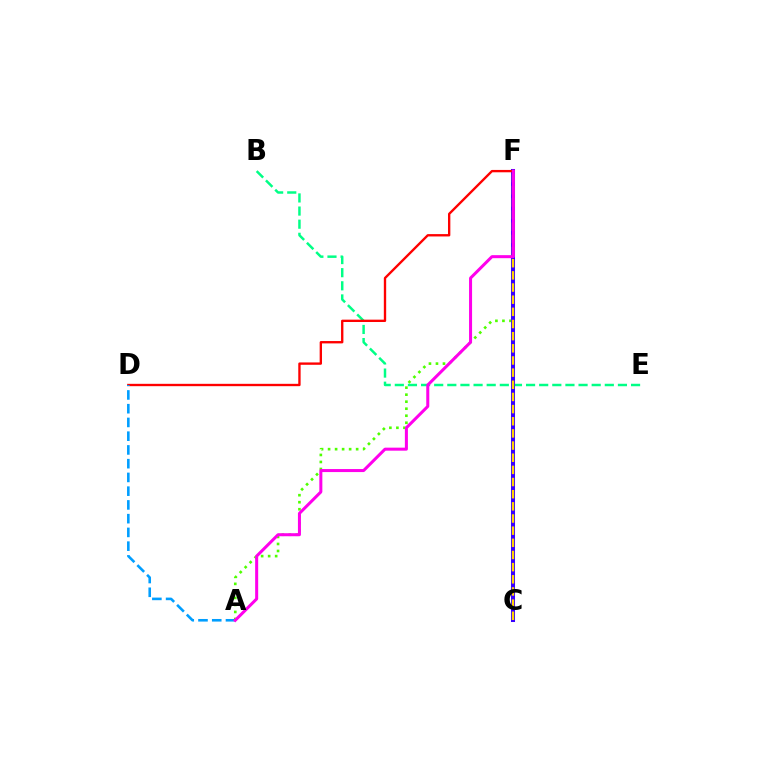{('A', 'F'): [{'color': '#4fff00', 'line_style': 'dotted', 'thickness': 1.91}, {'color': '#ff00ed', 'line_style': 'solid', 'thickness': 2.18}], ('B', 'E'): [{'color': '#00ff86', 'line_style': 'dashed', 'thickness': 1.78}], ('C', 'F'): [{'color': '#3700ff', 'line_style': 'solid', 'thickness': 2.91}, {'color': '#ffd500', 'line_style': 'dashed', 'thickness': 1.65}], ('D', 'F'): [{'color': '#ff0000', 'line_style': 'solid', 'thickness': 1.69}], ('A', 'D'): [{'color': '#009eff', 'line_style': 'dashed', 'thickness': 1.87}]}